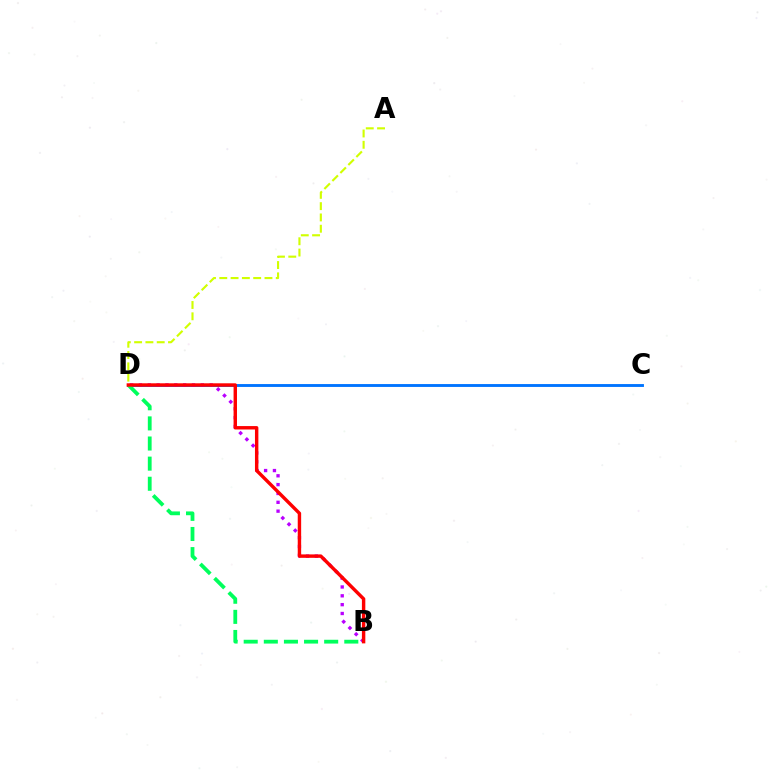{('C', 'D'): [{'color': '#0074ff', 'line_style': 'solid', 'thickness': 2.07}], ('B', 'D'): [{'color': '#b900ff', 'line_style': 'dotted', 'thickness': 2.4}, {'color': '#00ff5c', 'line_style': 'dashed', 'thickness': 2.73}, {'color': '#ff0000', 'line_style': 'solid', 'thickness': 2.46}], ('A', 'D'): [{'color': '#d1ff00', 'line_style': 'dashed', 'thickness': 1.53}]}